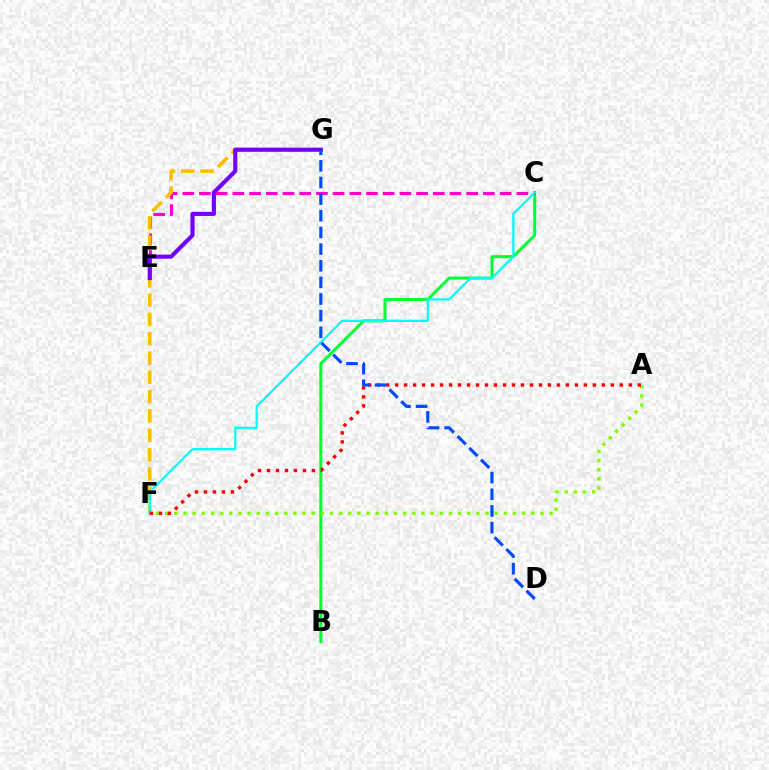{('B', 'C'): [{'color': '#00ff39', 'line_style': 'solid', 'thickness': 2.17}], ('C', 'E'): [{'color': '#ff00cf', 'line_style': 'dashed', 'thickness': 2.27}], ('F', 'G'): [{'color': '#ffbd00', 'line_style': 'dashed', 'thickness': 2.62}], ('A', 'F'): [{'color': '#84ff00', 'line_style': 'dotted', 'thickness': 2.49}, {'color': '#ff0000', 'line_style': 'dotted', 'thickness': 2.44}], ('E', 'G'): [{'color': '#7200ff', 'line_style': 'solid', 'thickness': 2.95}], ('C', 'F'): [{'color': '#00fff6', 'line_style': 'solid', 'thickness': 1.64}], ('D', 'G'): [{'color': '#004bff', 'line_style': 'dashed', 'thickness': 2.26}]}